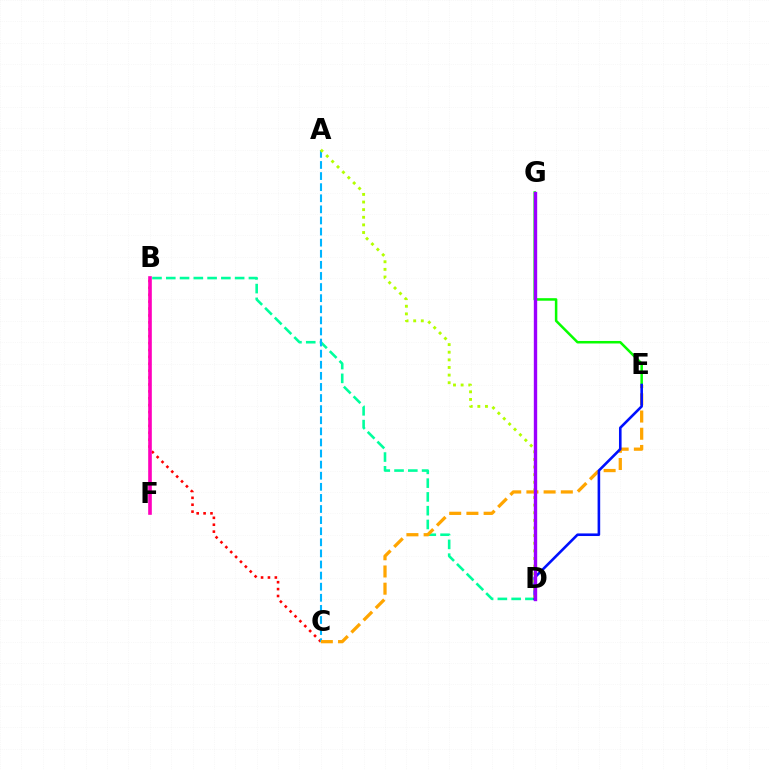{('B', 'D'): [{'color': '#00ff9d', 'line_style': 'dashed', 'thickness': 1.87}], ('E', 'G'): [{'color': '#08ff00', 'line_style': 'solid', 'thickness': 1.82}], ('B', 'C'): [{'color': '#ff0000', 'line_style': 'dotted', 'thickness': 1.87}], ('A', 'C'): [{'color': '#00b5ff', 'line_style': 'dashed', 'thickness': 1.51}], ('C', 'E'): [{'color': '#ffa500', 'line_style': 'dashed', 'thickness': 2.34}], ('D', 'E'): [{'color': '#0010ff', 'line_style': 'solid', 'thickness': 1.87}], ('B', 'F'): [{'color': '#ff00bd', 'line_style': 'solid', 'thickness': 2.61}], ('A', 'D'): [{'color': '#b3ff00', 'line_style': 'dotted', 'thickness': 2.07}], ('D', 'G'): [{'color': '#9b00ff', 'line_style': 'solid', 'thickness': 2.43}]}